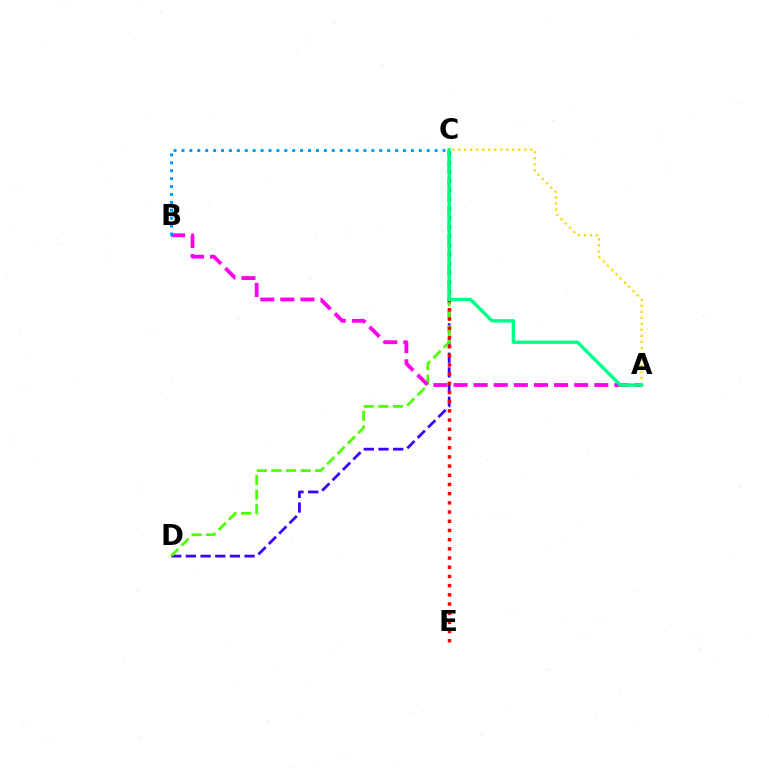{('C', 'D'): [{'color': '#3700ff', 'line_style': 'dashed', 'thickness': 1.99}, {'color': '#4fff00', 'line_style': 'dashed', 'thickness': 1.98}], ('C', 'E'): [{'color': '#ff0000', 'line_style': 'dotted', 'thickness': 2.5}], ('A', 'B'): [{'color': '#ff00ed', 'line_style': 'dashed', 'thickness': 2.73}], ('A', 'C'): [{'color': '#ffd500', 'line_style': 'dotted', 'thickness': 1.63}, {'color': '#00ff86', 'line_style': 'solid', 'thickness': 2.43}], ('B', 'C'): [{'color': '#009eff', 'line_style': 'dotted', 'thickness': 2.15}]}